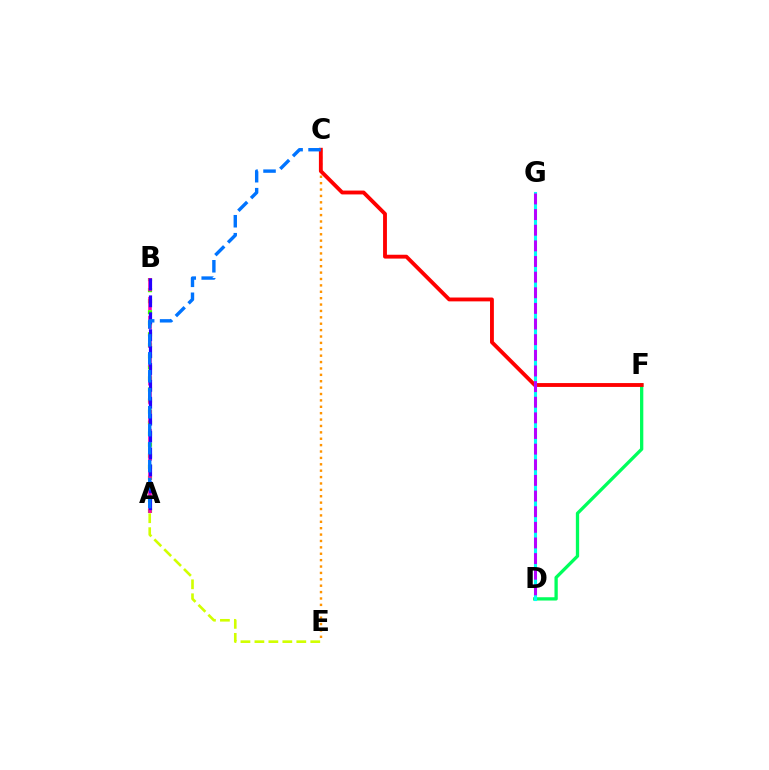{('C', 'E'): [{'color': '#ff9400', 'line_style': 'dotted', 'thickness': 1.74}], ('D', 'F'): [{'color': '#00ff5c', 'line_style': 'solid', 'thickness': 2.37}], ('A', 'E'): [{'color': '#d1ff00', 'line_style': 'dashed', 'thickness': 1.9}], ('C', 'F'): [{'color': '#ff0000', 'line_style': 'solid', 'thickness': 2.77}], ('A', 'B'): [{'color': '#3dff00', 'line_style': 'dotted', 'thickness': 3.0}, {'color': '#ff00ac', 'line_style': 'dashed', 'thickness': 2.56}, {'color': '#2500ff', 'line_style': 'dashed', 'thickness': 2.3}], ('D', 'G'): [{'color': '#00fff6', 'line_style': 'solid', 'thickness': 2.23}, {'color': '#b900ff', 'line_style': 'dashed', 'thickness': 2.12}], ('A', 'C'): [{'color': '#0074ff', 'line_style': 'dashed', 'thickness': 2.44}]}